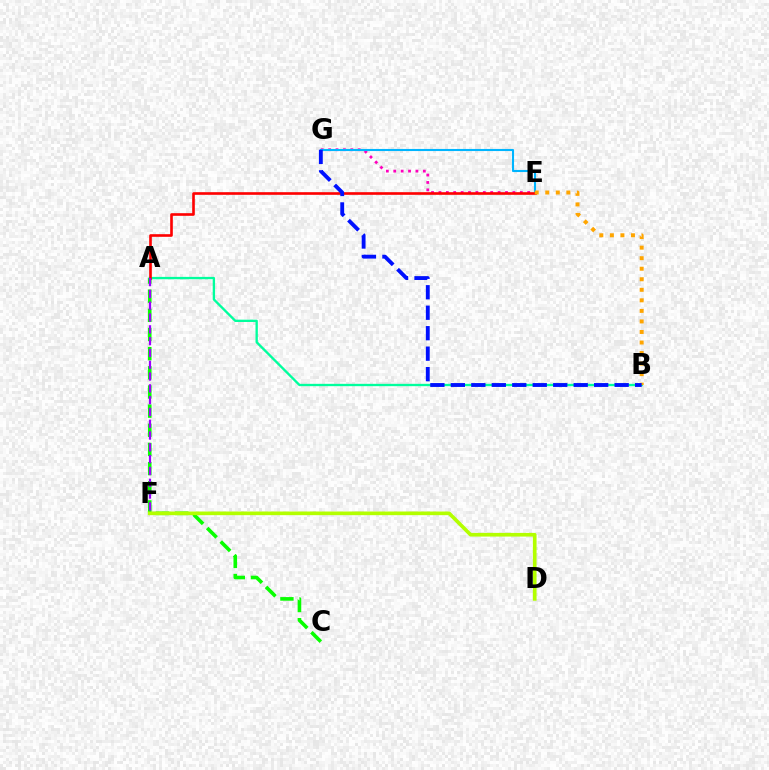{('A', 'C'): [{'color': '#08ff00', 'line_style': 'dashed', 'thickness': 2.6}], ('A', 'B'): [{'color': '#00ff9d', 'line_style': 'solid', 'thickness': 1.68}], ('E', 'G'): [{'color': '#ff00bd', 'line_style': 'dotted', 'thickness': 2.01}, {'color': '#00b5ff', 'line_style': 'solid', 'thickness': 1.51}], ('A', 'E'): [{'color': '#ff0000', 'line_style': 'solid', 'thickness': 1.89}], ('B', 'E'): [{'color': '#ffa500', 'line_style': 'dotted', 'thickness': 2.86}], ('A', 'F'): [{'color': '#9b00ff', 'line_style': 'dashed', 'thickness': 1.6}], ('D', 'F'): [{'color': '#b3ff00', 'line_style': 'solid', 'thickness': 2.64}], ('B', 'G'): [{'color': '#0010ff', 'line_style': 'dashed', 'thickness': 2.78}]}